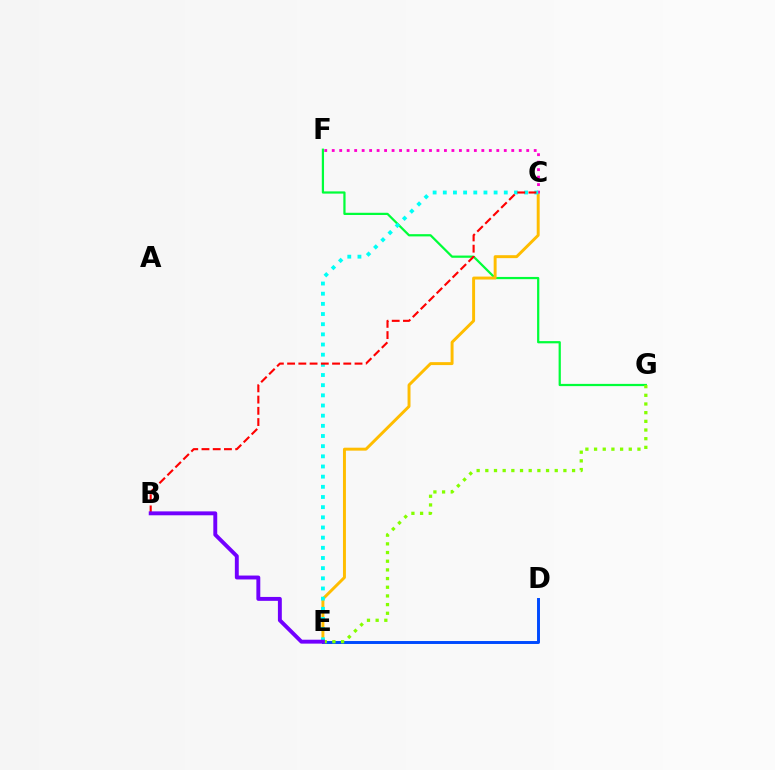{('F', 'G'): [{'color': '#00ff39', 'line_style': 'solid', 'thickness': 1.61}], ('C', 'E'): [{'color': '#ffbd00', 'line_style': 'solid', 'thickness': 2.12}, {'color': '#00fff6', 'line_style': 'dotted', 'thickness': 2.76}], ('D', 'E'): [{'color': '#004bff', 'line_style': 'solid', 'thickness': 2.12}], ('C', 'F'): [{'color': '#ff00cf', 'line_style': 'dotted', 'thickness': 2.03}], ('E', 'G'): [{'color': '#84ff00', 'line_style': 'dotted', 'thickness': 2.36}], ('B', 'C'): [{'color': '#ff0000', 'line_style': 'dashed', 'thickness': 1.53}], ('B', 'E'): [{'color': '#7200ff', 'line_style': 'solid', 'thickness': 2.81}]}